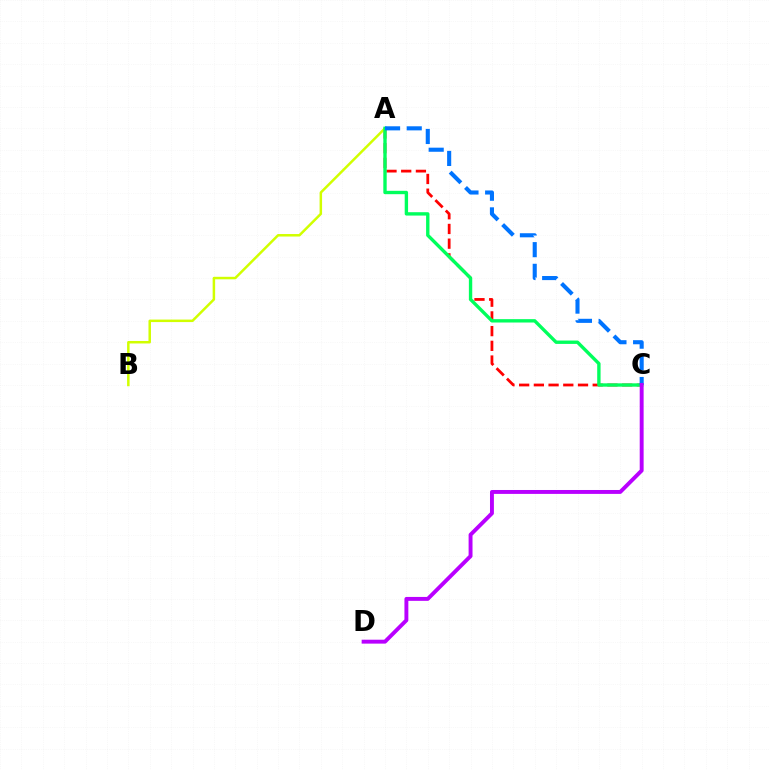{('A', 'C'): [{'color': '#ff0000', 'line_style': 'dashed', 'thickness': 2.0}, {'color': '#00ff5c', 'line_style': 'solid', 'thickness': 2.43}, {'color': '#0074ff', 'line_style': 'dashed', 'thickness': 2.94}], ('A', 'B'): [{'color': '#d1ff00', 'line_style': 'solid', 'thickness': 1.8}], ('C', 'D'): [{'color': '#b900ff', 'line_style': 'solid', 'thickness': 2.82}]}